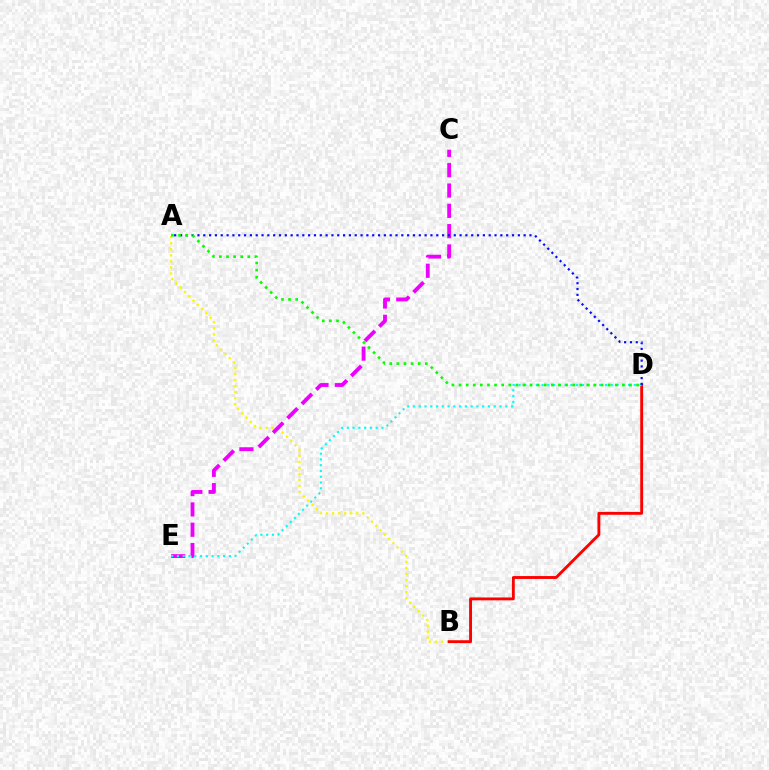{('A', 'B'): [{'color': '#fcf500', 'line_style': 'dotted', 'thickness': 1.64}], ('B', 'D'): [{'color': '#ff0000', 'line_style': 'solid', 'thickness': 2.07}], ('C', 'E'): [{'color': '#ee00ff', 'line_style': 'dashed', 'thickness': 2.76}], ('D', 'E'): [{'color': '#00fff6', 'line_style': 'dotted', 'thickness': 1.57}], ('A', 'D'): [{'color': '#0010ff', 'line_style': 'dotted', 'thickness': 1.58}, {'color': '#08ff00', 'line_style': 'dotted', 'thickness': 1.93}]}